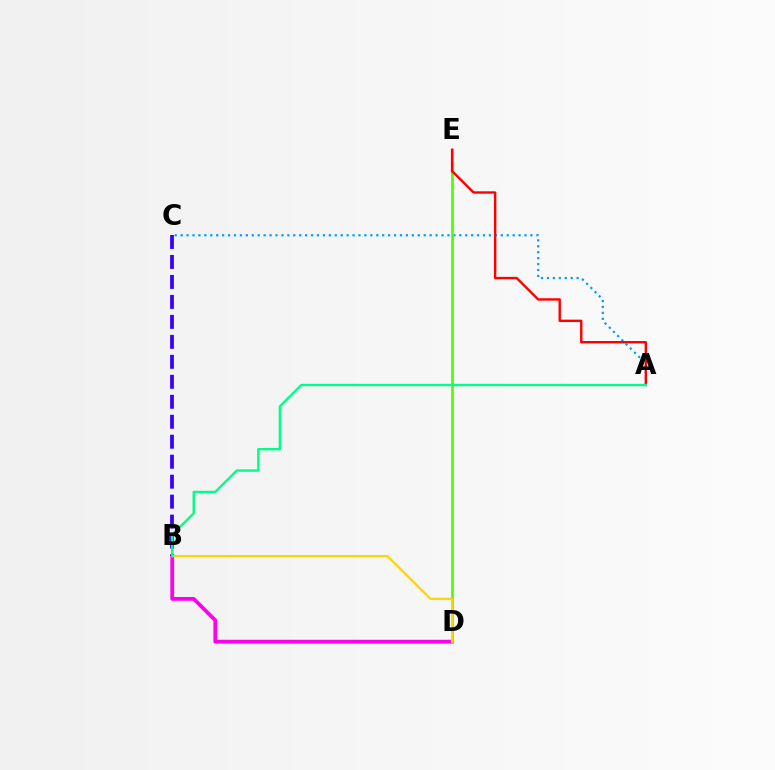{('A', 'C'): [{'color': '#009eff', 'line_style': 'dotted', 'thickness': 1.61}], ('B', 'D'): [{'color': '#ff00ed', 'line_style': 'solid', 'thickness': 2.72}, {'color': '#ffd500', 'line_style': 'solid', 'thickness': 1.6}], ('D', 'E'): [{'color': '#4fff00', 'line_style': 'solid', 'thickness': 1.99}], ('B', 'C'): [{'color': '#3700ff', 'line_style': 'dashed', 'thickness': 2.71}], ('A', 'E'): [{'color': '#ff0000', 'line_style': 'solid', 'thickness': 1.72}], ('A', 'B'): [{'color': '#00ff86', 'line_style': 'solid', 'thickness': 1.72}]}